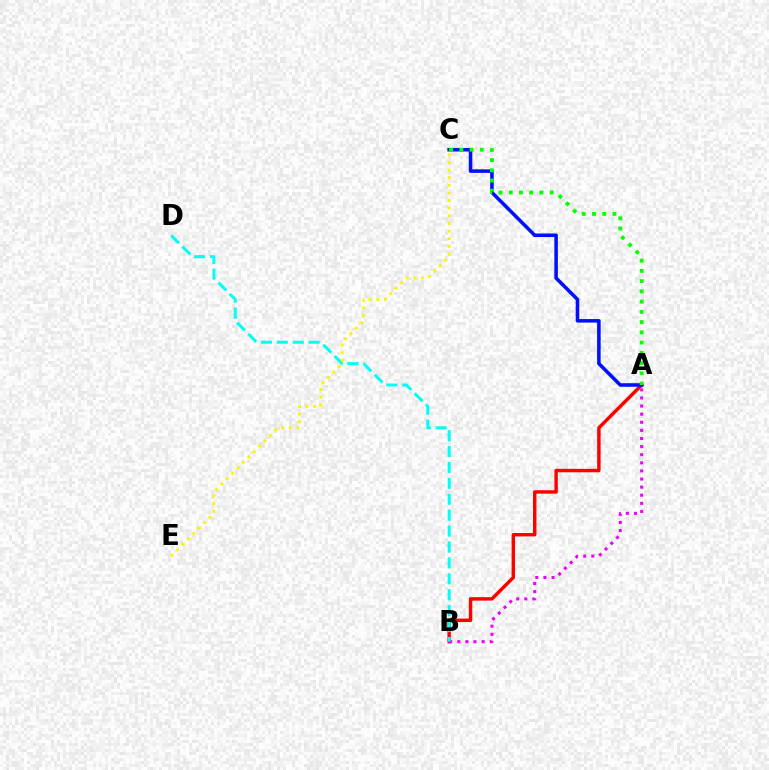{('A', 'B'): [{'color': '#ff0000', 'line_style': 'solid', 'thickness': 2.47}, {'color': '#ee00ff', 'line_style': 'dotted', 'thickness': 2.2}], ('A', 'C'): [{'color': '#0010ff', 'line_style': 'solid', 'thickness': 2.55}, {'color': '#08ff00', 'line_style': 'dotted', 'thickness': 2.78}], ('B', 'D'): [{'color': '#00fff6', 'line_style': 'dashed', 'thickness': 2.16}], ('C', 'E'): [{'color': '#fcf500', 'line_style': 'dotted', 'thickness': 2.08}]}